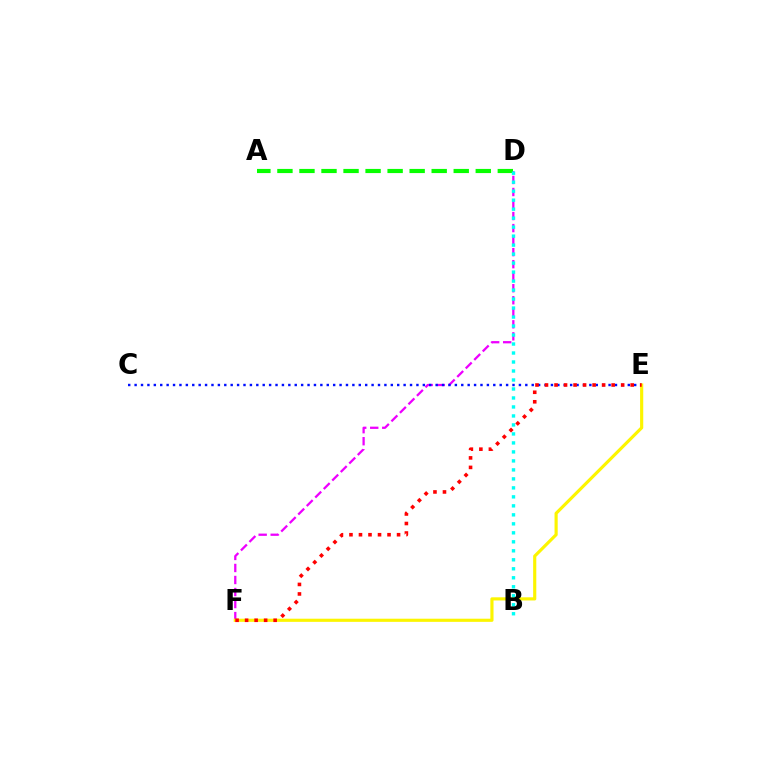{('D', 'F'): [{'color': '#ee00ff', 'line_style': 'dashed', 'thickness': 1.63}], ('C', 'E'): [{'color': '#0010ff', 'line_style': 'dotted', 'thickness': 1.74}], ('E', 'F'): [{'color': '#fcf500', 'line_style': 'solid', 'thickness': 2.27}, {'color': '#ff0000', 'line_style': 'dotted', 'thickness': 2.59}], ('A', 'D'): [{'color': '#08ff00', 'line_style': 'dashed', 'thickness': 2.99}], ('B', 'D'): [{'color': '#00fff6', 'line_style': 'dotted', 'thickness': 2.44}]}